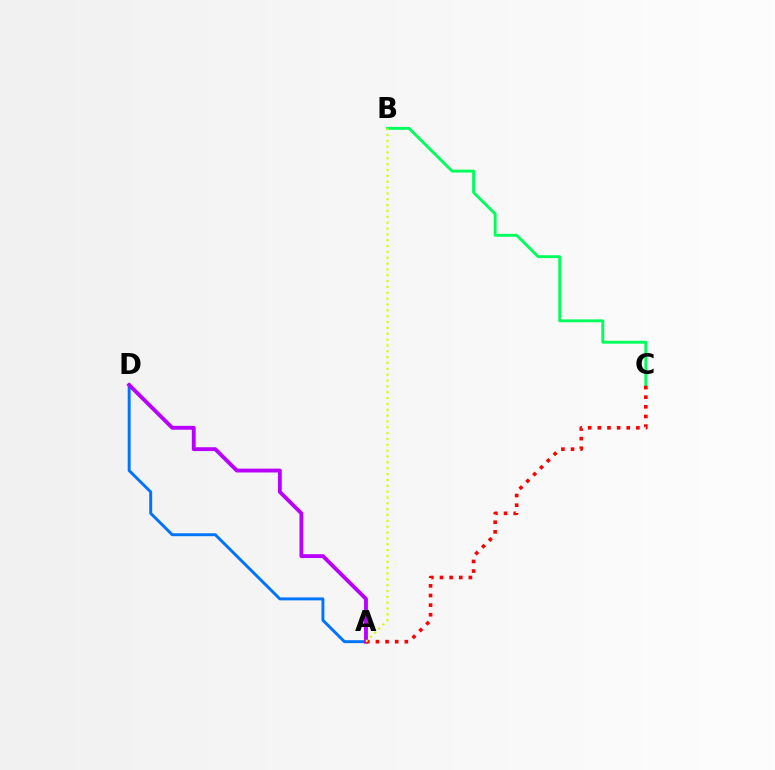{('A', 'D'): [{'color': '#0074ff', 'line_style': 'solid', 'thickness': 2.11}, {'color': '#b900ff', 'line_style': 'solid', 'thickness': 2.78}], ('B', 'C'): [{'color': '#00ff5c', 'line_style': 'solid', 'thickness': 2.09}], ('A', 'C'): [{'color': '#ff0000', 'line_style': 'dotted', 'thickness': 2.62}], ('A', 'B'): [{'color': '#d1ff00', 'line_style': 'dotted', 'thickness': 1.59}]}